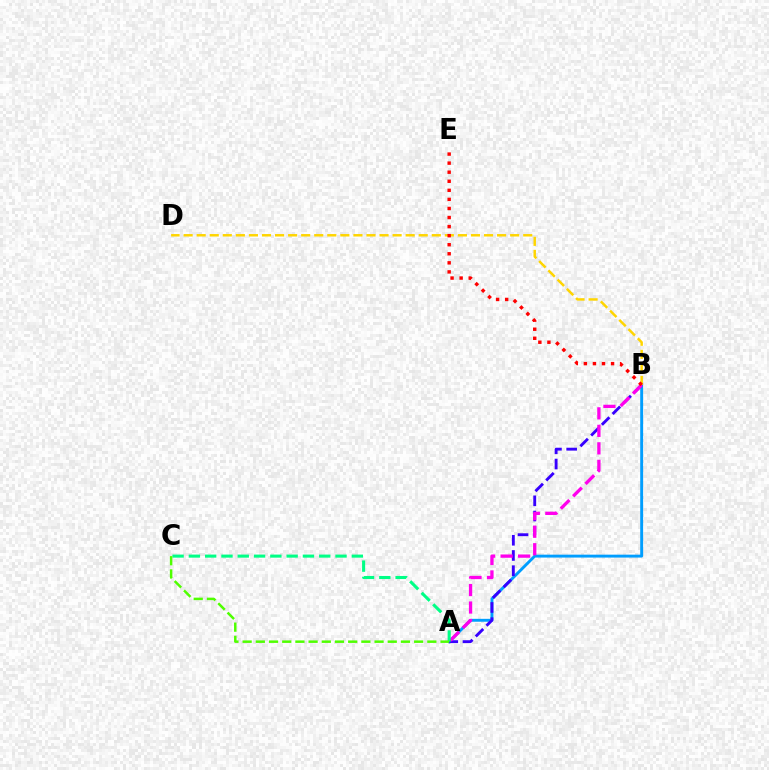{('A', 'B'): [{'color': '#009eff', 'line_style': 'solid', 'thickness': 2.09}, {'color': '#3700ff', 'line_style': 'dashed', 'thickness': 2.07}, {'color': '#ff00ed', 'line_style': 'dashed', 'thickness': 2.38}], ('B', 'D'): [{'color': '#ffd500', 'line_style': 'dashed', 'thickness': 1.77}], ('A', 'C'): [{'color': '#00ff86', 'line_style': 'dashed', 'thickness': 2.21}, {'color': '#4fff00', 'line_style': 'dashed', 'thickness': 1.79}], ('B', 'E'): [{'color': '#ff0000', 'line_style': 'dotted', 'thickness': 2.46}]}